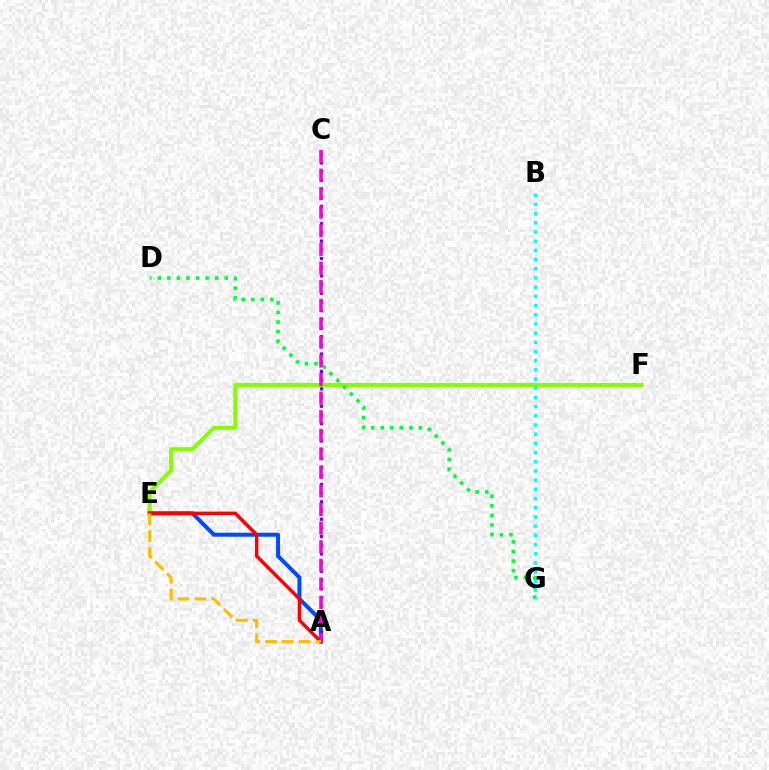{('E', 'F'): [{'color': '#84ff00', 'line_style': 'solid', 'thickness': 2.87}], ('A', 'E'): [{'color': '#004bff', 'line_style': 'solid', 'thickness': 2.87}, {'color': '#ff0000', 'line_style': 'solid', 'thickness': 2.48}, {'color': '#ffbd00', 'line_style': 'dashed', 'thickness': 2.28}], ('D', 'G'): [{'color': '#00ff39', 'line_style': 'dotted', 'thickness': 2.6}], ('A', 'C'): [{'color': '#7200ff', 'line_style': 'dotted', 'thickness': 2.36}, {'color': '#ff00cf', 'line_style': 'dashed', 'thickness': 2.52}], ('B', 'G'): [{'color': '#00fff6', 'line_style': 'dotted', 'thickness': 2.5}]}